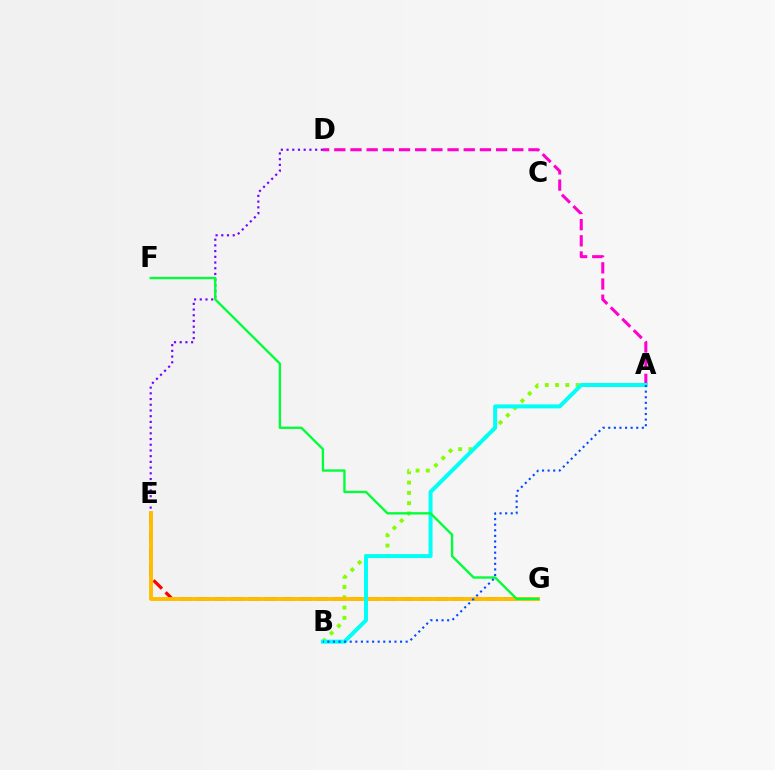{('A', 'D'): [{'color': '#ff00cf', 'line_style': 'dashed', 'thickness': 2.2}], ('E', 'G'): [{'color': '#ff0000', 'line_style': 'dashed', 'thickness': 2.31}, {'color': '#ffbd00', 'line_style': 'solid', 'thickness': 2.79}], ('D', 'E'): [{'color': '#7200ff', 'line_style': 'dotted', 'thickness': 1.55}], ('A', 'B'): [{'color': '#84ff00', 'line_style': 'dotted', 'thickness': 2.79}, {'color': '#00fff6', 'line_style': 'solid', 'thickness': 2.87}, {'color': '#004bff', 'line_style': 'dotted', 'thickness': 1.52}], ('F', 'G'): [{'color': '#00ff39', 'line_style': 'solid', 'thickness': 1.69}]}